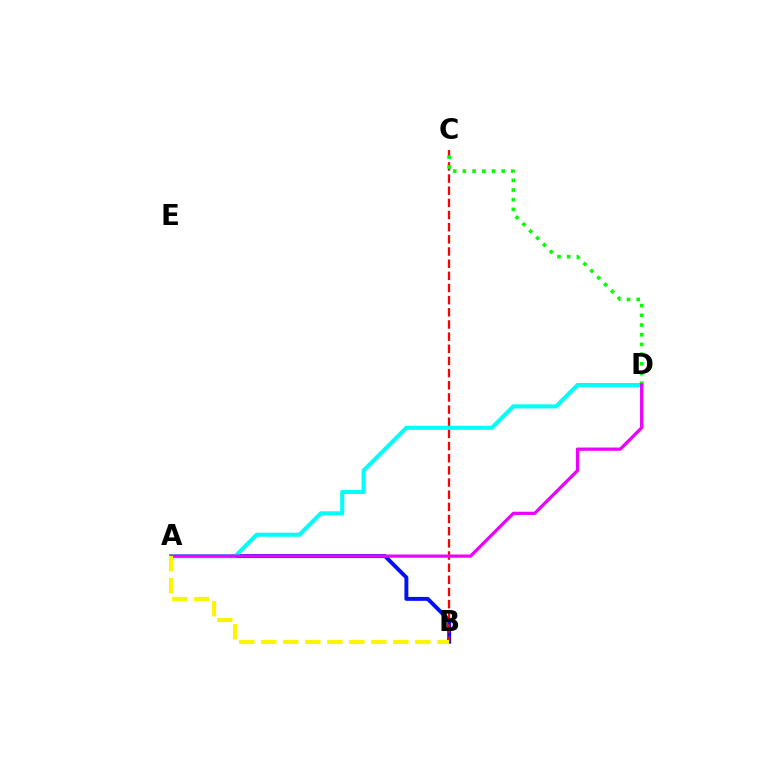{('A', 'B'): [{'color': '#0010ff', 'line_style': 'solid', 'thickness': 2.82}, {'color': '#fcf500', 'line_style': 'dashed', 'thickness': 2.99}], ('B', 'C'): [{'color': '#ff0000', 'line_style': 'dashed', 'thickness': 1.65}], ('A', 'D'): [{'color': '#00fff6', 'line_style': 'solid', 'thickness': 2.93}, {'color': '#ee00ff', 'line_style': 'solid', 'thickness': 2.33}], ('C', 'D'): [{'color': '#08ff00', 'line_style': 'dotted', 'thickness': 2.63}]}